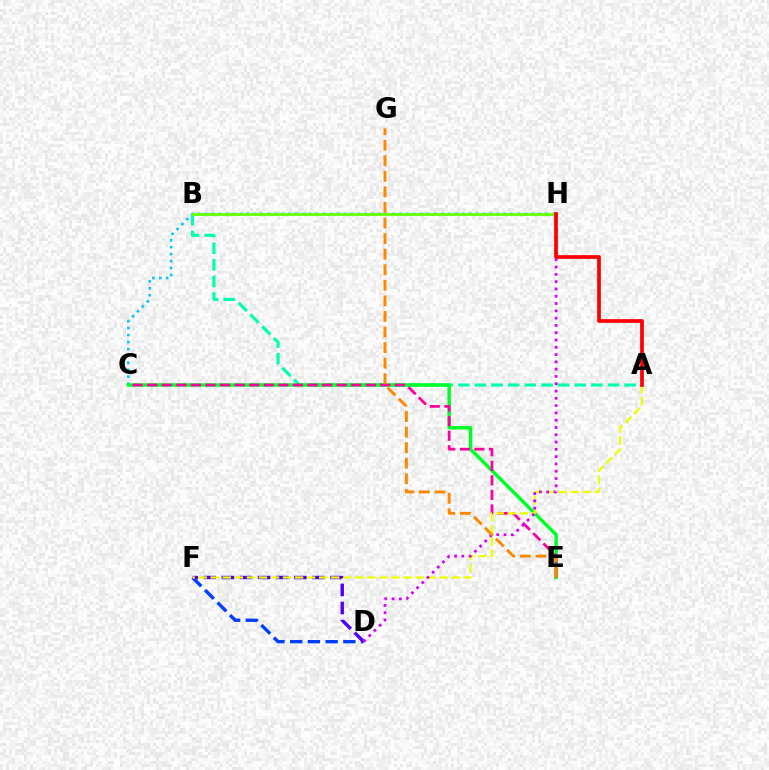{('D', 'F'): [{'color': '#003fff', 'line_style': 'dashed', 'thickness': 2.41}, {'color': '#4f00ff', 'line_style': 'dashed', 'thickness': 2.46}], ('C', 'H'): [{'color': '#00c7ff', 'line_style': 'dotted', 'thickness': 1.89}], ('A', 'B'): [{'color': '#00ffaf', 'line_style': 'dashed', 'thickness': 2.26}], ('C', 'E'): [{'color': '#00ff27', 'line_style': 'solid', 'thickness': 2.49}, {'color': '#ff00a0', 'line_style': 'dashed', 'thickness': 1.98}], ('A', 'F'): [{'color': '#eeff00', 'line_style': 'dashed', 'thickness': 1.64}], ('B', 'H'): [{'color': '#66ff00', 'line_style': 'solid', 'thickness': 2.06}], ('D', 'H'): [{'color': '#d600ff', 'line_style': 'dotted', 'thickness': 1.98}], ('A', 'H'): [{'color': '#ff0000', 'line_style': 'solid', 'thickness': 2.67}], ('E', 'G'): [{'color': '#ff8800', 'line_style': 'dashed', 'thickness': 2.11}]}